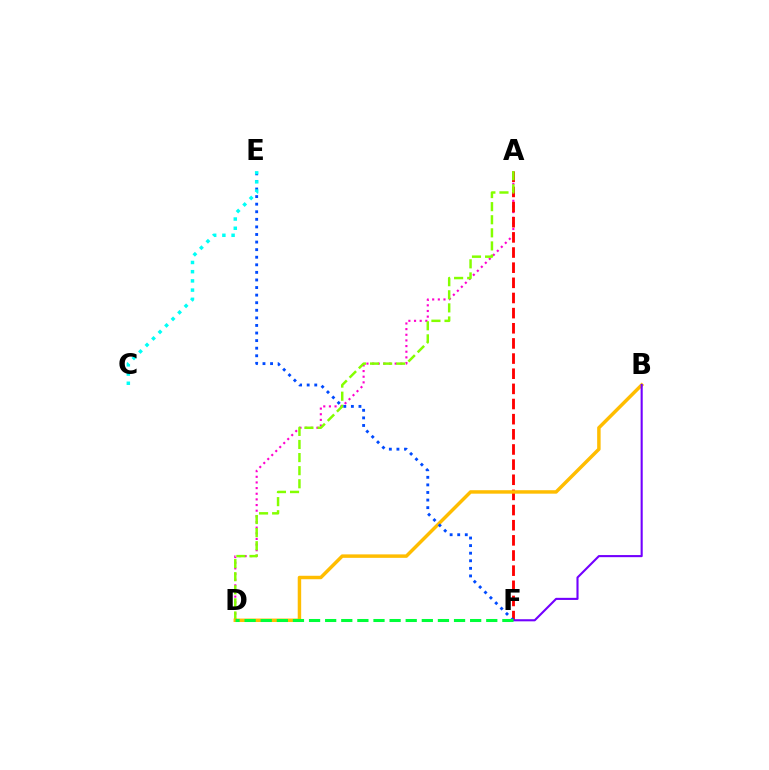{('A', 'D'): [{'color': '#ff00cf', 'line_style': 'dotted', 'thickness': 1.53}, {'color': '#84ff00', 'line_style': 'dashed', 'thickness': 1.78}], ('A', 'F'): [{'color': '#ff0000', 'line_style': 'dashed', 'thickness': 2.06}], ('B', 'D'): [{'color': '#ffbd00', 'line_style': 'solid', 'thickness': 2.49}], ('E', 'F'): [{'color': '#004bff', 'line_style': 'dotted', 'thickness': 2.06}], ('C', 'E'): [{'color': '#00fff6', 'line_style': 'dotted', 'thickness': 2.5}], ('B', 'F'): [{'color': '#7200ff', 'line_style': 'solid', 'thickness': 1.52}], ('D', 'F'): [{'color': '#00ff39', 'line_style': 'dashed', 'thickness': 2.19}]}